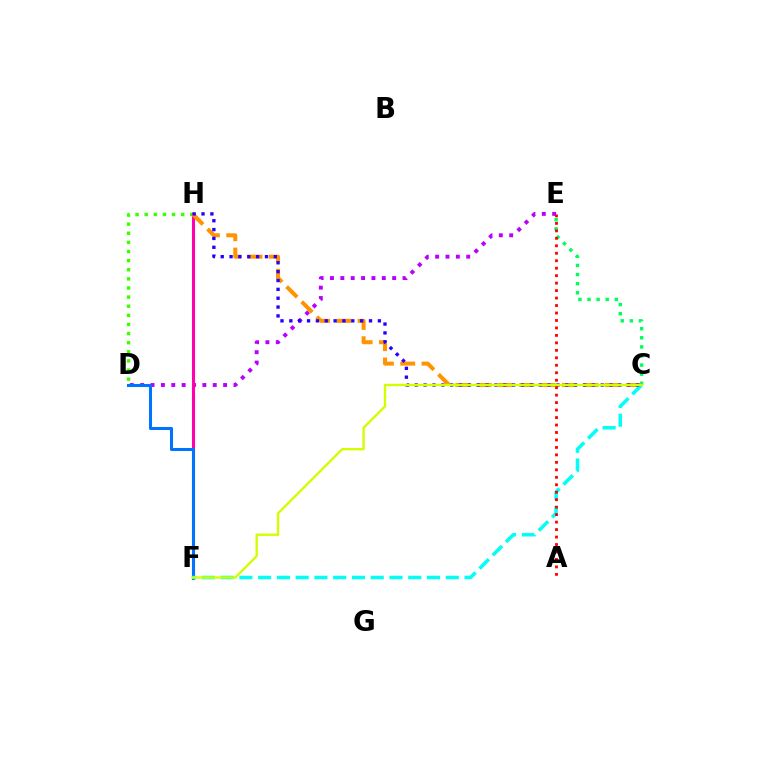{('C', 'E'): [{'color': '#00ff5c', 'line_style': 'dotted', 'thickness': 2.47}], ('D', 'E'): [{'color': '#b900ff', 'line_style': 'dotted', 'thickness': 2.82}], ('D', 'H'): [{'color': '#3dff00', 'line_style': 'dotted', 'thickness': 2.48}], ('F', 'H'): [{'color': '#ff00ac', 'line_style': 'solid', 'thickness': 2.21}], ('D', 'F'): [{'color': '#0074ff', 'line_style': 'solid', 'thickness': 2.19}], ('C', 'H'): [{'color': '#ff9400', 'line_style': 'dashed', 'thickness': 2.9}, {'color': '#2500ff', 'line_style': 'dotted', 'thickness': 2.41}], ('C', 'F'): [{'color': '#00fff6', 'line_style': 'dashed', 'thickness': 2.55}, {'color': '#d1ff00', 'line_style': 'solid', 'thickness': 1.7}], ('A', 'E'): [{'color': '#ff0000', 'line_style': 'dotted', 'thickness': 2.03}]}